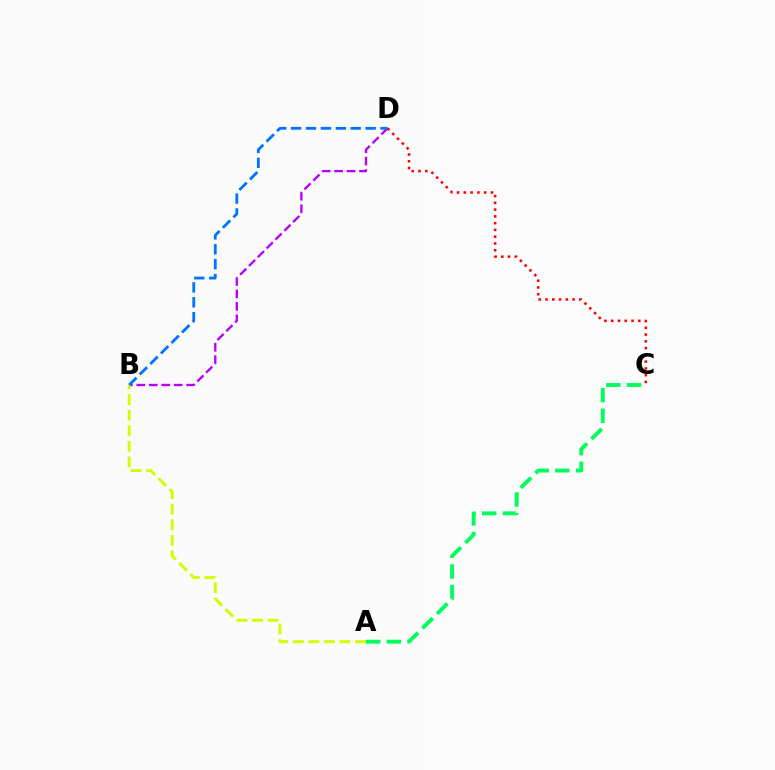{('B', 'D'): [{'color': '#b900ff', 'line_style': 'dashed', 'thickness': 1.69}, {'color': '#0074ff', 'line_style': 'dashed', 'thickness': 2.03}], ('C', 'D'): [{'color': '#ff0000', 'line_style': 'dotted', 'thickness': 1.84}], ('A', 'B'): [{'color': '#d1ff00', 'line_style': 'dashed', 'thickness': 2.11}], ('A', 'C'): [{'color': '#00ff5c', 'line_style': 'dashed', 'thickness': 2.81}]}